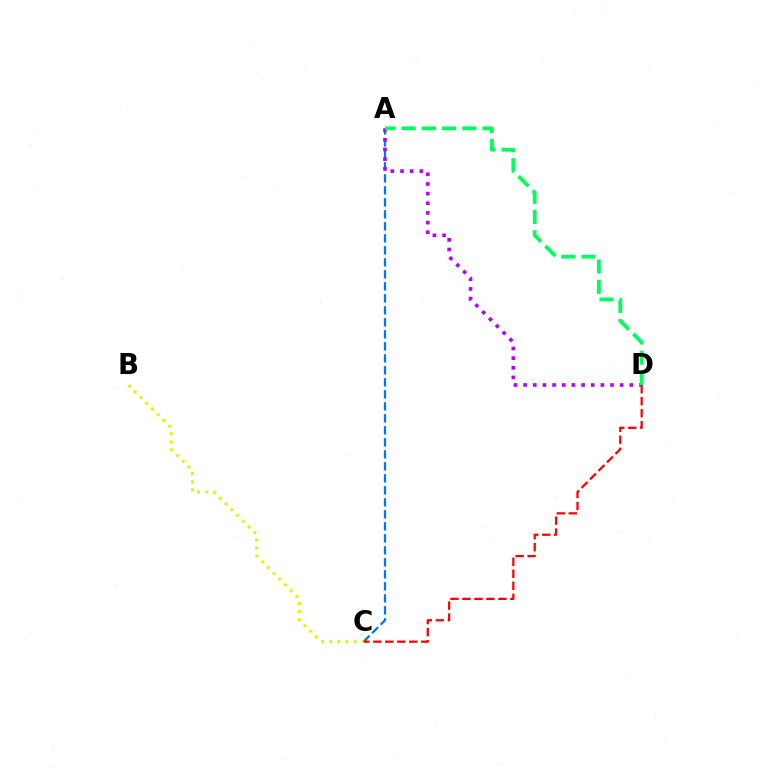{('A', 'C'): [{'color': '#0074ff', 'line_style': 'dashed', 'thickness': 1.63}], ('C', 'D'): [{'color': '#ff0000', 'line_style': 'dashed', 'thickness': 1.63}], ('B', 'C'): [{'color': '#d1ff00', 'line_style': 'dotted', 'thickness': 2.21}], ('A', 'D'): [{'color': '#b900ff', 'line_style': 'dotted', 'thickness': 2.62}, {'color': '#00ff5c', 'line_style': 'dashed', 'thickness': 2.75}]}